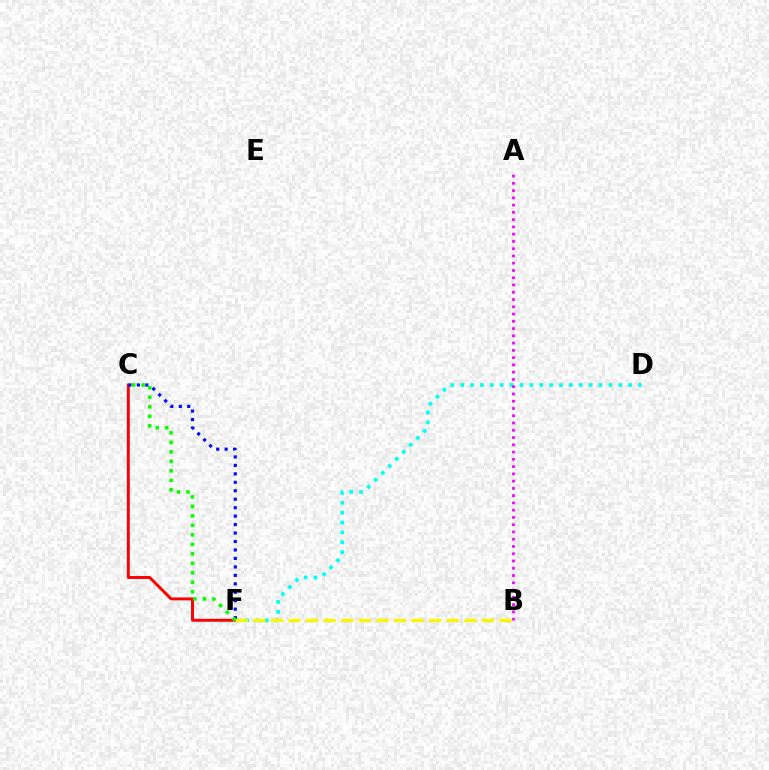{('D', 'F'): [{'color': '#00fff6', 'line_style': 'dotted', 'thickness': 2.68}], ('C', 'F'): [{'color': '#ff0000', 'line_style': 'solid', 'thickness': 2.12}, {'color': '#0010ff', 'line_style': 'dotted', 'thickness': 2.3}, {'color': '#08ff00', 'line_style': 'dotted', 'thickness': 2.58}], ('A', 'B'): [{'color': '#ee00ff', 'line_style': 'dotted', 'thickness': 1.97}], ('B', 'F'): [{'color': '#fcf500', 'line_style': 'dashed', 'thickness': 2.39}]}